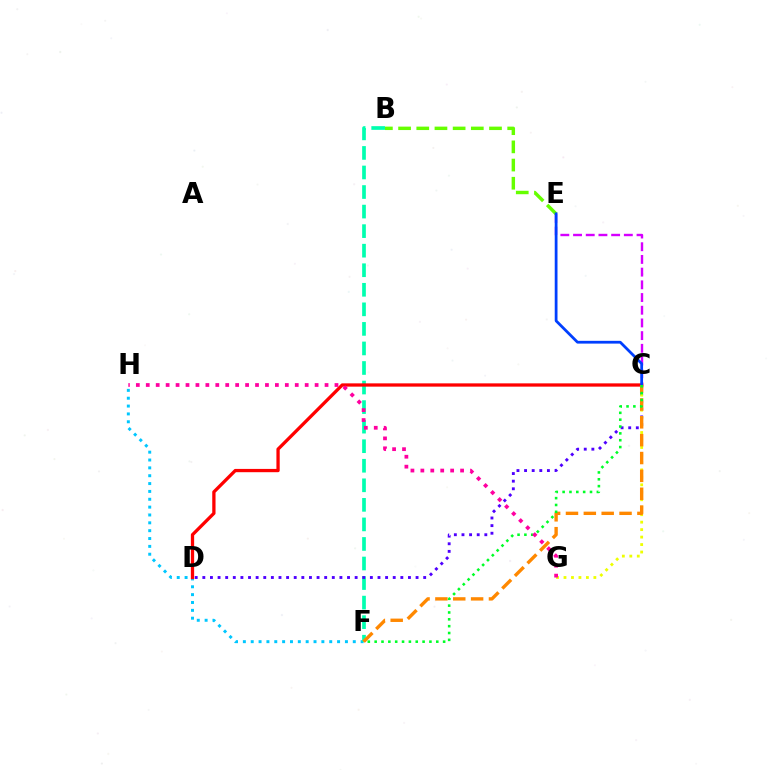{('F', 'H'): [{'color': '#00c7ff', 'line_style': 'dotted', 'thickness': 2.13}], ('C', 'E'): [{'color': '#d600ff', 'line_style': 'dashed', 'thickness': 1.73}, {'color': '#003fff', 'line_style': 'solid', 'thickness': 1.99}], ('B', 'F'): [{'color': '#00ffaf', 'line_style': 'dashed', 'thickness': 2.66}], ('C', 'D'): [{'color': '#ff0000', 'line_style': 'solid', 'thickness': 2.37}, {'color': '#4f00ff', 'line_style': 'dotted', 'thickness': 2.07}], ('B', 'E'): [{'color': '#66ff00', 'line_style': 'dashed', 'thickness': 2.47}], ('C', 'G'): [{'color': '#eeff00', 'line_style': 'dotted', 'thickness': 2.03}], ('C', 'F'): [{'color': '#ff8800', 'line_style': 'dashed', 'thickness': 2.43}, {'color': '#00ff27', 'line_style': 'dotted', 'thickness': 1.86}], ('G', 'H'): [{'color': '#ff00a0', 'line_style': 'dotted', 'thickness': 2.7}]}